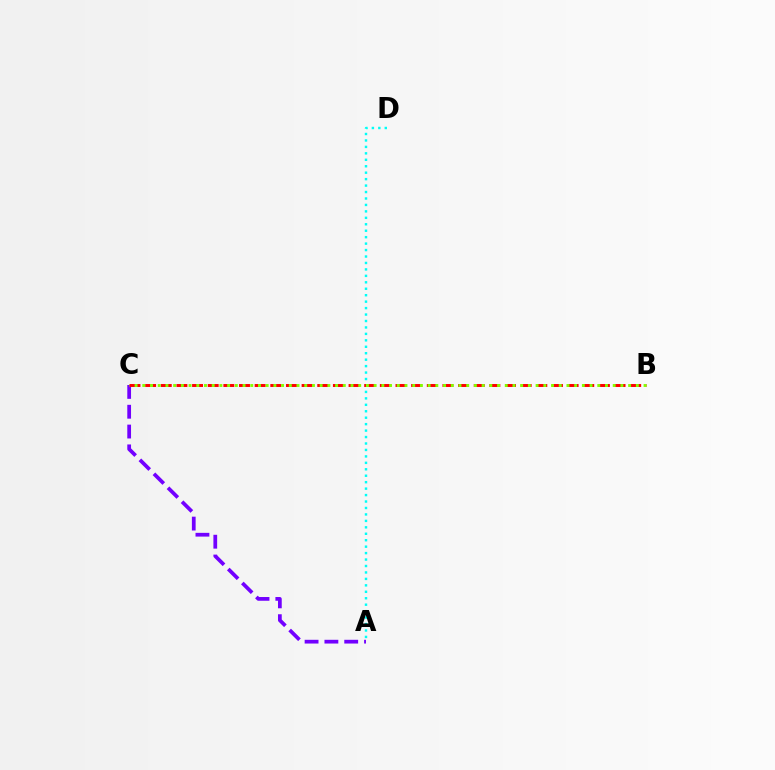{('A', 'C'): [{'color': '#7200ff', 'line_style': 'dashed', 'thickness': 2.69}], ('A', 'D'): [{'color': '#00fff6', 'line_style': 'dotted', 'thickness': 1.75}], ('B', 'C'): [{'color': '#ff0000', 'line_style': 'dashed', 'thickness': 2.13}, {'color': '#84ff00', 'line_style': 'dotted', 'thickness': 2.1}]}